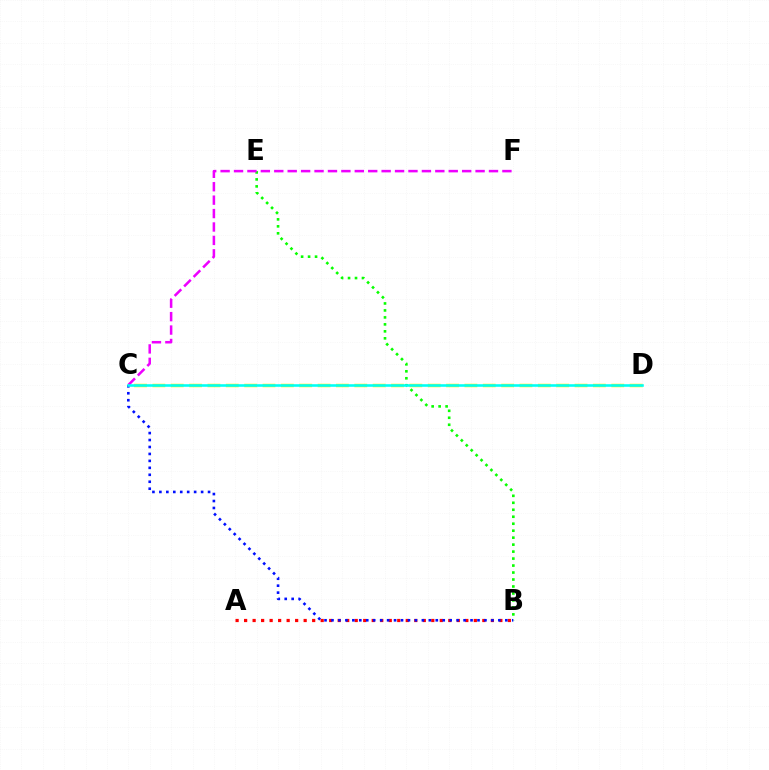{('B', 'E'): [{'color': '#08ff00', 'line_style': 'dotted', 'thickness': 1.89}], ('A', 'B'): [{'color': '#ff0000', 'line_style': 'dotted', 'thickness': 2.31}], ('C', 'D'): [{'color': '#fcf500', 'line_style': 'dashed', 'thickness': 2.49}, {'color': '#00fff6', 'line_style': 'solid', 'thickness': 1.86}], ('B', 'C'): [{'color': '#0010ff', 'line_style': 'dotted', 'thickness': 1.89}], ('C', 'F'): [{'color': '#ee00ff', 'line_style': 'dashed', 'thickness': 1.82}]}